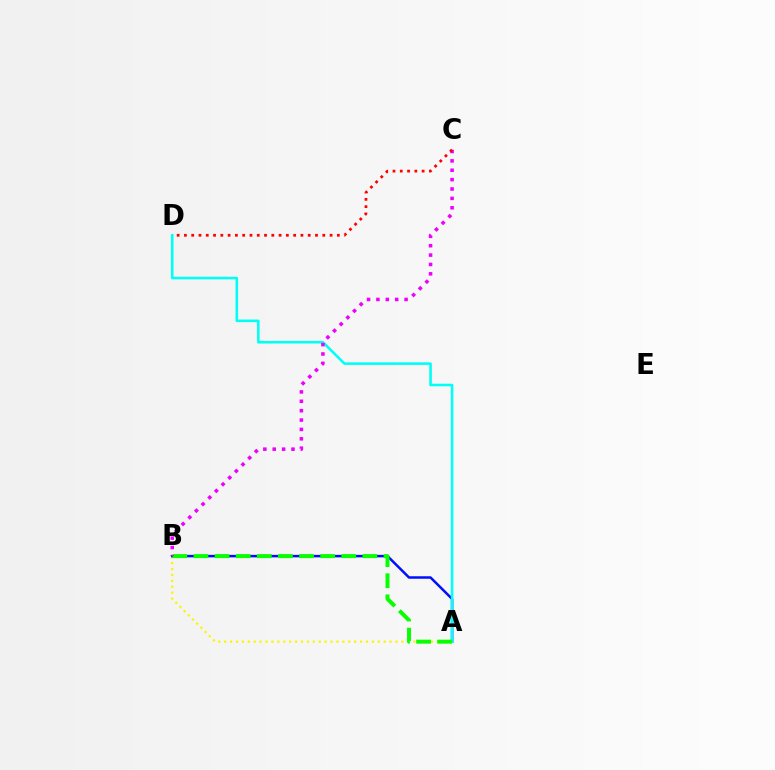{('A', 'B'): [{'color': '#fcf500', 'line_style': 'dotted', 'thickness': 1.61}, {'color': '#0010ff', 'line_style': 'solid', 'thickness': 1.8}, {'color': '#08ff00', 'line_style': 'dashed', 'thickness': 2.87}], ('A', 'D'): [{'color': '#00fff6', 'line_style': 'solid', 'thickness': 1.86}], ('B', 'C'): [{'color': '#ee00ff', 'line_style': 'dotted', 'thickness': 2.55}], ('C', 'D'): [{'color': '#ff0000', 'line_style': 'dotted', 'thickness': 1.98}]}